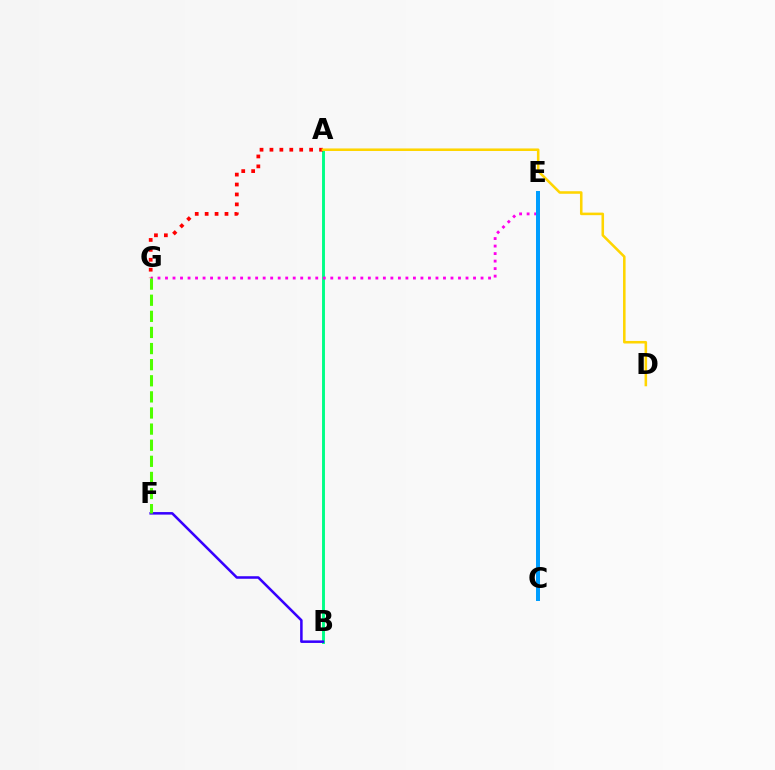{('A', 'B'): [{'color': '#00ff86', 'line_style': 'solid', 'thickness': 2.1}], ('B', 'F'): [{'color': '#3700ff', 'line_style': 'solid', 'thickness': 1.83}], ('E', 'G'): [{'color': '#ff00ed', 'line_style': 'dotted', 'thickness': 2.04}], ('A', 'G'): [{'color': '#ff0000', 'line_style': 'dotted', 'thickness': 2.7}], ('A', 'D'): [{'color': '#ffd500', 'line_style': 'solid', 'thickness': 1.84}], ('C', 'E'): [{'color': '#009eff', 'line_style': 'solid', 'thickness': 2.87}], ('F', 'G'): [{'color': '#4fff00', 'line_style': 'dashed', 'thickness': 2.19}]}